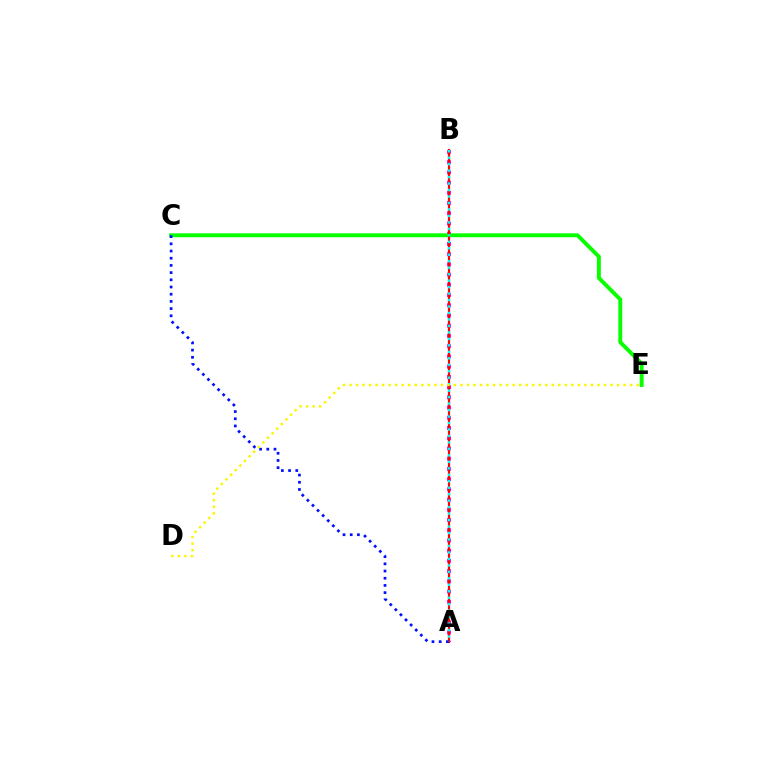{('A', 'B'): [{'color': '#ee00ff', 'line_style': 'dotted', 'thickness': 2.78}, {'color': '#ff0000', 'line_style': 'solid', 'thickness': 1.58}, {'color': '#00fff6', 'line_style': 'dotted', 'thickness': 1.76}], ('C', 'E'): [{'color': '#08ff00', 'line_style': 'solid', 'thickness': 2.81}], ('A', 'C'): [{'color': '#0010ff', 'line_style': 'dotted', 'thickness': 1.96}], ('D', 'E'): [{'color': '#fcf500', 'line_style': 'dotted', 'thickness': 1.77}]}